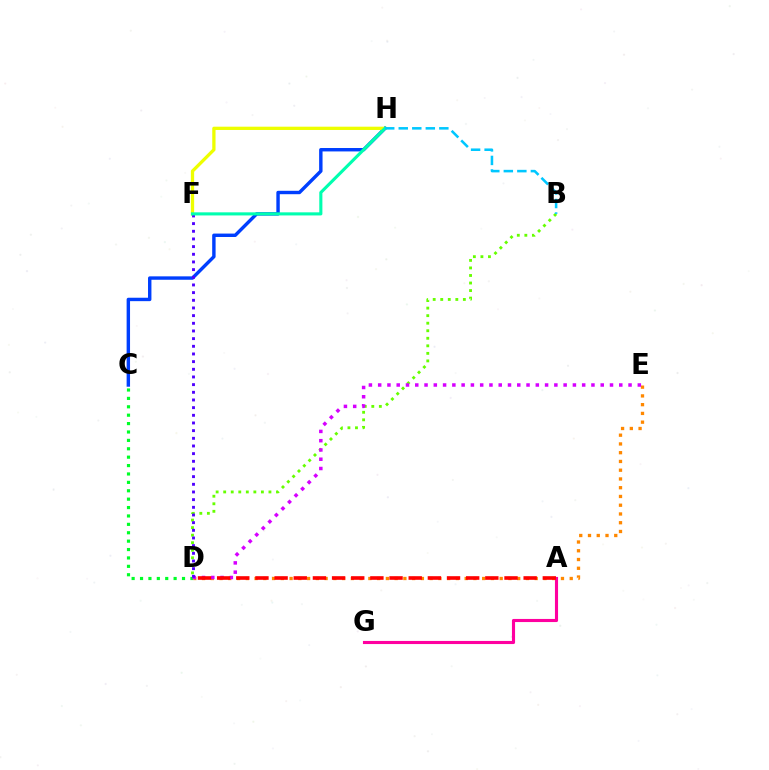{('C', 'H'): [{'color': '#003fff', 'line_style': 'solid', 'thickness': 2.46}], ('C', 'D'): [{'color': '#00ff27', 'line_style': 'dotted', 'thickness': 2.28}], ('A', 'G'): [{'color': '#ff00a0', 'line_style': 'solid', 'thickness': 2.24}], ('F', 'H'): [{'color': '#eeff00', 'line_style': 'solid', 'thickness': 2.37}, {'color': '#00ffaf', 'line_style': 'solid', 'thickness': 2.24}], ('D', 'E'): [{'color': '#ff8800', 'line_style': 'dotted', 'thickness': 2.38}, {'color': '#d600ff', 'line_style': 'dotted', 'thickness': 2.52}], ('B', 'D'): [{'color': '#66ff00', 'line_style': 'dotted', 'thickness': 2.05}], ('A', 'D'): [{'color': '#ff0000', 'line_style': 'dashed', 'thickness': 2.6}], ('D', 'F'): [{'color': '#4f00ff', 'line_style': 'dotted', 'thickness': 2.08}], ('B', 'H'): [{'color': '#00c7ff', 'line_style': 'dashed', 'thickness': 1.84}]}